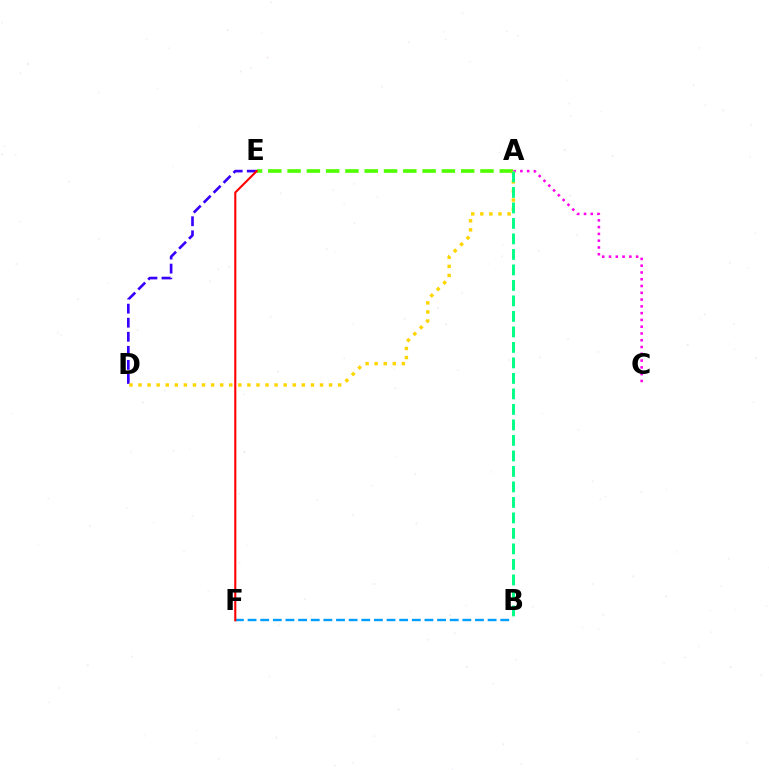{('B', 'F'): [{'color': '#009eff', 'line_style': 'dashed', 'thickness': 1.72}], ('A', 'C'): [{'color': '#ff00ed', 'line_style': 'dotted', 'thickness': 1.84}], ('A', 'E'): [{'color': '#4fff00', 'line_style': 'dashed', 'thickness': 2.62}], ('D', 'E'): [{'color': '#3700ff', 'line_style': 'dashed', 'thickness': 1.91}], ('A', 'D'): [{'color': '#ffd500', 'line_style': 'dotted', 'thickness': 2.47}], ('A', 'B'): [{'color': '#00ff86', 'line_style': 'dashed', 'thickness': 2.11}], ('E', 'F'): [{'color': '#ff0000', 'line_style': 'solid', 'thickness': 1.51}]}